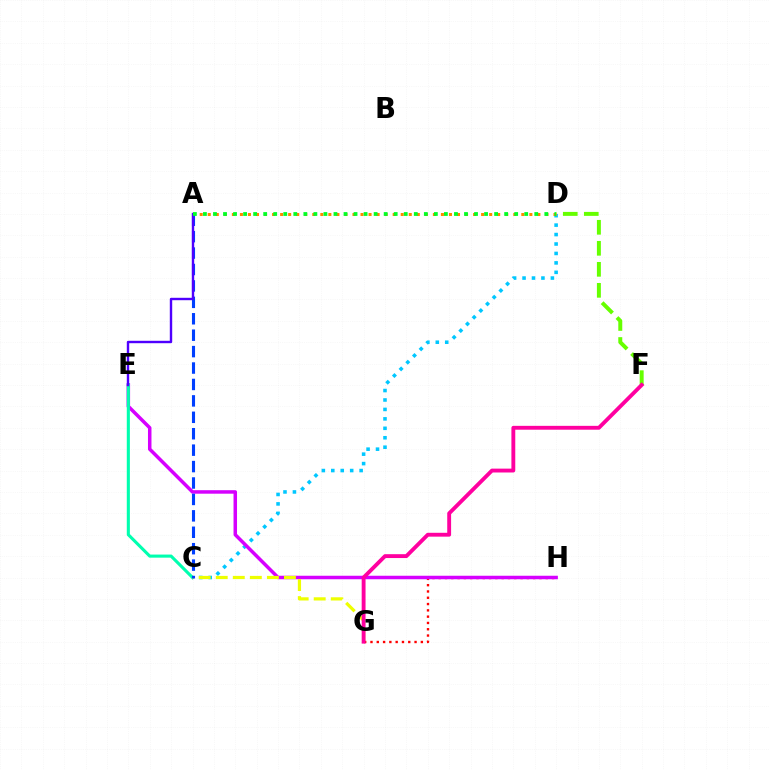{('C', 'D'): [{'color': '#00c7ff', 'line_style': 'dotted', 'thickness': 2.57}], ('G', 'H'): [{'color': '#ff0000', 'line_style': 'dotted', 'thickness': 1.71}], ('D', 'F'): [{'color': '#66ff00', 'line_style': 'dashed', 'thickness': 2.85}], ('E', 'H'): [{'color': '#d600ff', 'line_style': 'solid', 'thickness': 2.52}], ('A', 'D'): [{'color': '#ff8800', 'line_style': 'dotted', 'thickness': 2.18}, {'color': '#00ff27', 'line_style': 'dotted', 'thickness': 2.73}], ('C', 'E'): [{'color': '#00ffaf', 'line_style': 'solid', 'thickness': 2.23}], ('C', 'G'): [{'color': '#eeff00', 'line_style': 'dashed', 'thickness': 2.32}], ('F', 'G'): [{'color': '#ff00a0', 'line_style': 'solid', 'thickness': 2.78}], ('A', 'C'): [{'color': '#003fff', 'line_style': 'dashed', 'thickness': 2.23}], ('A', 'E'): [{'color': '#4f00ff', 'line_style': 'solid', 'thickness': 1.73}]}